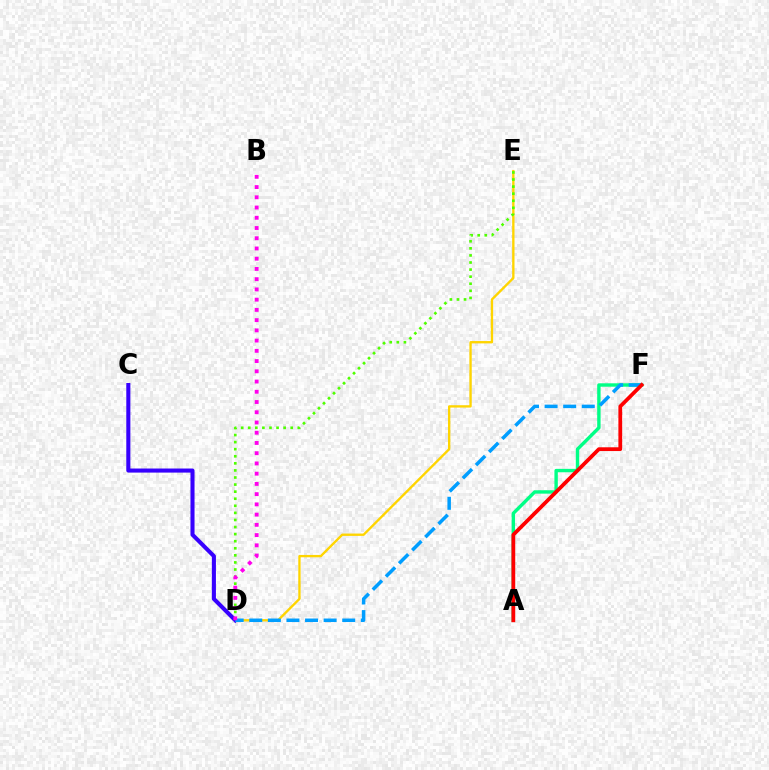{('A', 'F'): [{'color': '#00ff86', 'line_style': 'solid', 'thickness': 2.45}, {'color': '#ff0000', 'line_style': 'solid', 'thickness': 2.71}], ('D', 'E'): [{'color': '#ffd500', 'line_style': 'solid', 'thickness': 1.69}, {'color': '#4fff00', 'line_style': 'dotted', 'thickness': 1.92}], ('C', 'D'): [{'color': '#3700ff', 'line_style': 'solid', 'thickness': 2.93}], ('D', 'F'): [{'color': '#009eff', 'line_style': 'dashed', 'thickness': 2.53}], ('B', 'D'): [{'color': '#ff00ed', 'line_style': 'dotted', 'thickness': 2.78}]}